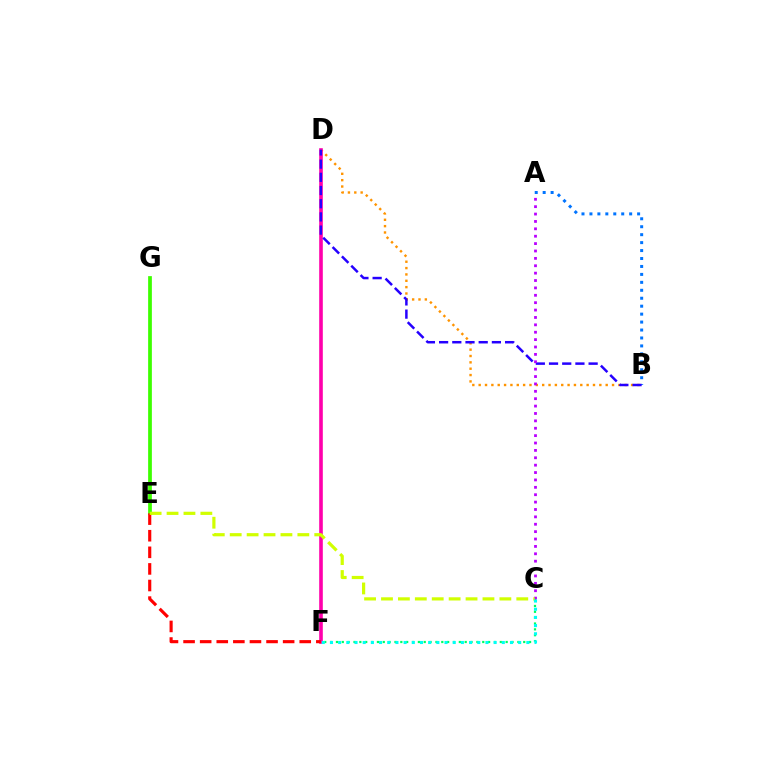{('B', 'D'): [{'color': '#ff9400', 'line_style': 'dotted', 'thickness': 1.73}, {'color': '#2500ff', 'line_style': 'dashed', 'thickness': 1.79}], ('C', 'F'): [{'color': '#00ff5c', 'line_style': 'dotted', 'thickness': 1.59}, {'color': '#00fff6', 'line_style': 'dotted', 'thickness': 2.22}], ('D', 'F'): [{'color': '#ff00ac', 'line_style': 'solid', 'thickness': 2.6}], ('A', 'B'): [{'color': '#0074ff', 'line_style': 'dotted', 'thickness': 2.16}], ('E', 'G'): [{'color': '#3dff00', 'line_style': 'solid', 'thickness': 2.69}], ('A', 'C'): [{'color': '#b900ff', 'line_style': 'dotted', 'thickness': 2.01}], ('E', 'F'): [{'color': '#ff0000', 'line_style': 'dashed', 'thickness': 2.25}], ('C', 'E'): [{'color': '#d1ff00', 'line_style': 'dashed', 'thickness': 2.3}]}